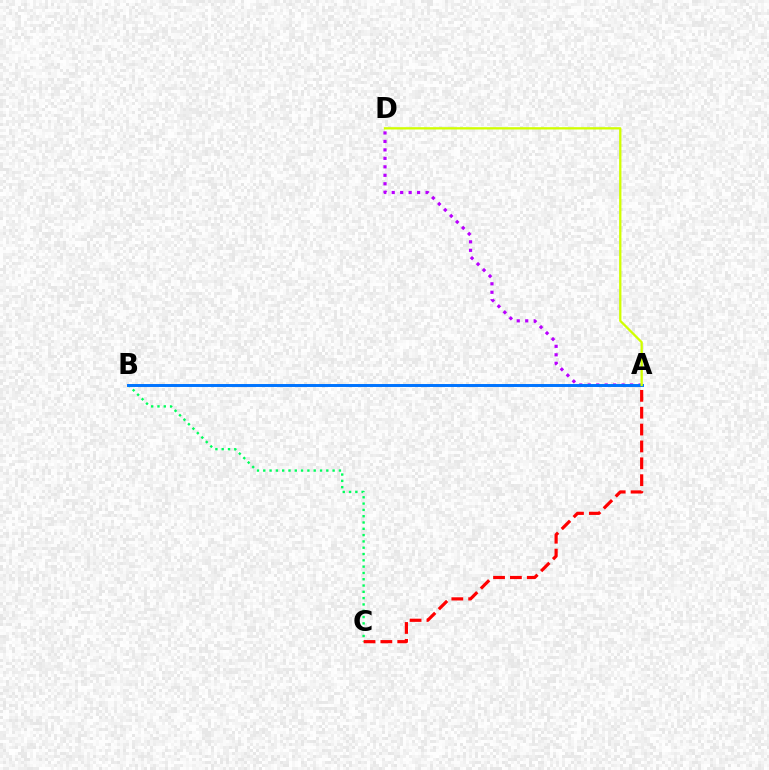{('B', 'C'): [{'color': '#00ff5c', 'line_style': 'dotted', 'thickness': 1.71}], ('A', 'D'): [{'color': '#b900ff', 'line_style': 'dotted', 'thickness': 2.3}, {'color': '#d1ff00', 'line_style': 'solid', 'thickness': 1.65}], ('A', 'C'): [{'color': '#ff0000', 'line_style': 'dashed', 'thickness': 2.29}], ('A', 'B'): [{'color': '#0074ff', 'line_style': 'solid', 'thickness': 2.13}]}